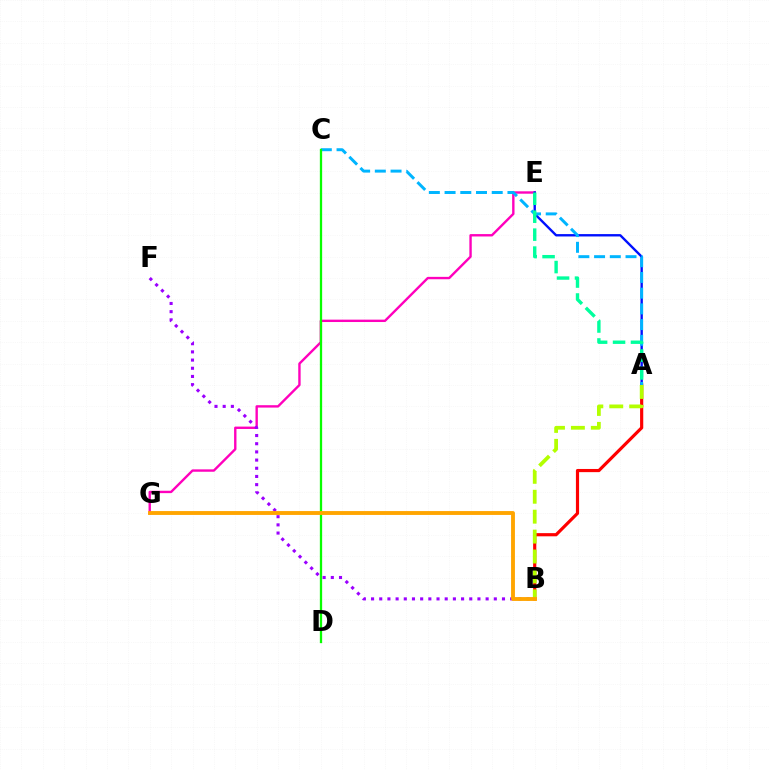{('A', 'B'): [{'color': '#ff0000', 'line_style': 'solid', 'thickness': 2.28}, {'color': '#b3ff00', 'line_style': 'dashed', 'thickness': 2.71}], ('E', 'G'): [{'color': '#ff00bd', 'line_style': 'solid', 'thickness': 1.72}], ('A', 'E'): [{'color': '#0010ff', 'line_style': 'solid', 'thickness': 1.71}, {'color': '#00ff9d', 'line_style': 'dashed', 'thickness': 2.44}], ('A', 'C'): [{'color': '#00b5ff', 'line_style': 'dashed', 'thickness': 2.14}], ('C', 'D'): [{'color': '#08ff00', 'line_style': 'solid', 'thickness': 1.65}], ('B', 'F'): [{'color': '#9b00ff', 'line_style': 'dotted', 'thickness': 2.22}], ('B', 'G'): [{'color': '#ffa500', 'line_style': 'solid', 'thickness': 2.79}]}